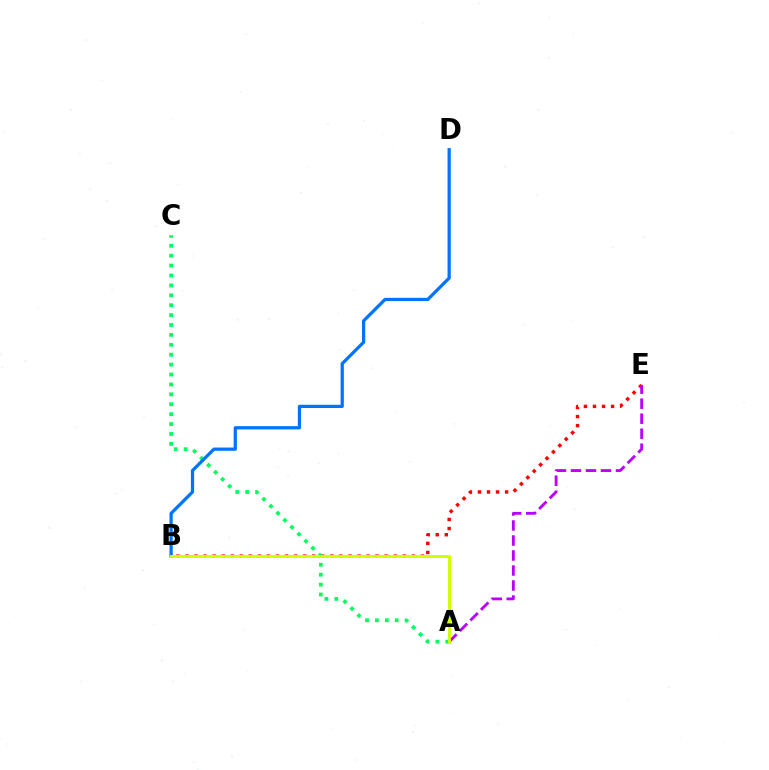{('B', 'E'): [{'color': '#ff0000', 'line_style': 'dotted', 'thickness': 2.46}], ('A', 'C'): [{'color': '#00ff5c', 'line_style': 'dotted', 'thickness': 2.69}], ('B', 'D'): [{'color': '#0074ff', 'line_style': 'solid', 'thickness': 2.33}], ('A', 'E'): [{'color': '#b900ff', 'line_style': 'dashed', 'thickness': 2.04}], ('A', 'B'): [{'color': '#d1ff00', 'line_style': 'solid', 'thickness': 2.1}]}